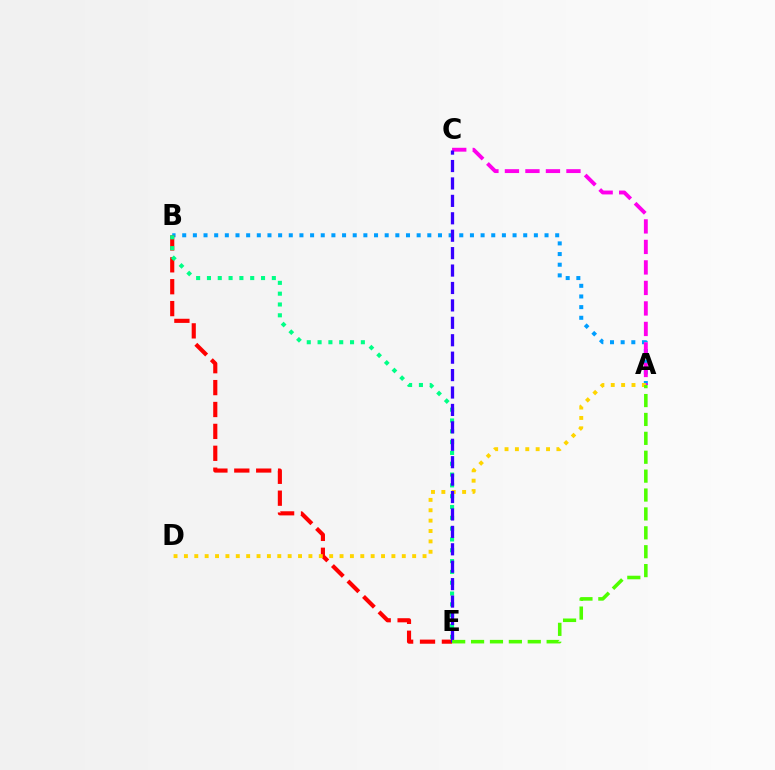{('A', 'B'): [{'color': '#009eff', 'line_style': 'dotted', 'thickness': 2.9}], ('B', 'E'): [{'color': '#ff0000', 'line_style': 'dashed', 'thickness': 2.97}, {'color': '#00ff86', 'line_style': 'dotted', 'thickness': 2.94}], ('A', 'C'): [{'color': '#ff00ed', 'line_style': 'dashed', 'thickness': 2.79}], ('A', 'D'): [{'color': '#ffd500', 'line_style': 'dotted', 'thickness': 2.82}], ('C', 'E'): [{'color': '#3700ff', 'line_style': 'dashed', 'thickness': 2.37}], ('A', 'E'): [{'color': '#4fff00', 'line_style': 'dashed', 'thickness': 2.57}]}